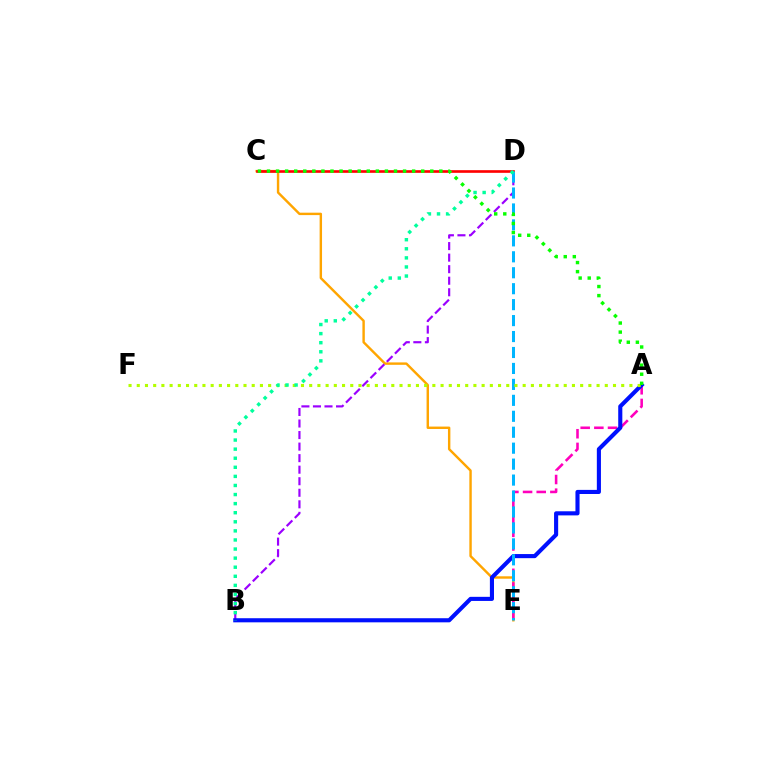{('C', 'E'): [{'color': '#ffa500', 'line_style': 'solid', 'thickness': 1.74}], ('A', 'E'): [{'color': '#ff00bd', 'line_style': 'dashed', 'thickness': 1.86}], ('B', 'D'): [{'color': '#9b00ff', 'line_style': 'dashed', 'thickness': 1.57}, {'color': '#00ff9d', 'line_style': 'dotted', 'thickness': 2.47}], ('C', 'D'): [{'color': '#ff0000', 'line_style': 'solid', 'thickness': 1.91}], ('A', 'B'): [{'color': '#0010ff', 'line_style': 'solid', 'thickness': 2.96}], ('D', 'E'): [{'color': '#00b5ff', 'line_style': 'dashed', 'thickness': 2.17}], ('A', 'F'): [{'color': '#b3ff00', 'line_style': 'dotted', 'thickness': 2.23}], ('A', 'C'): [{'color': '#08ff00', 'line_style': 'dotted', 'thickness': 2.46}]}